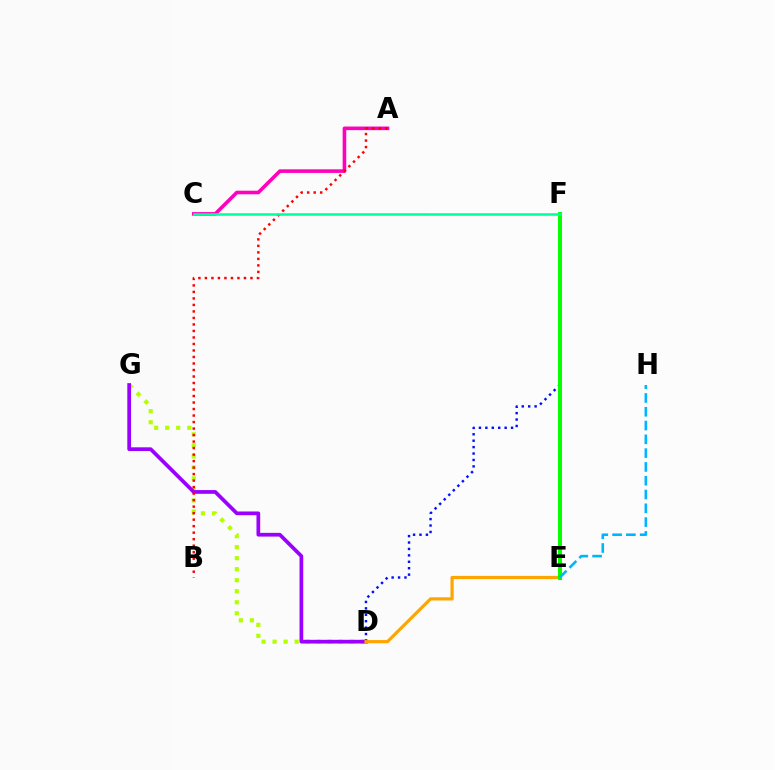{('D', 'G'): [{'color': '#b3ff00', 'line_style': 'dotted', 'thickness': 3.0}, {'color': '#9b00ff', 'line_style': 'solid', 'thickness': 2.68}], ('D', 'F'): [{'color': '#0010ff', 'line_style': 'dotted', 'thickness': 1.74}], ('A', 'C'): [{'color': '#ff00bd', 'line_style': 'solid', 'thickness': 2.59}], ('A', 'B'): [{'color': '#ff0000', 'line_style': 'dotted', 'thickness': 1.77}], ('D', 'E'): [{'color': '#ffa500', 'line_style': 'solid', 'thickness': 2.29}], ('E', 'F'): [{'color': '#08ff00', 'line_style': 'solid', 'thickness': 2.87}], ('E', 'H'): [{'color': '#00b5ff', 'line_style': 'dashed', 'thickness': 1.87}], ('C', 'F'): [{'color': '#00ff9d', 'line_style': 'solid', 'thickness': 1.81}]}